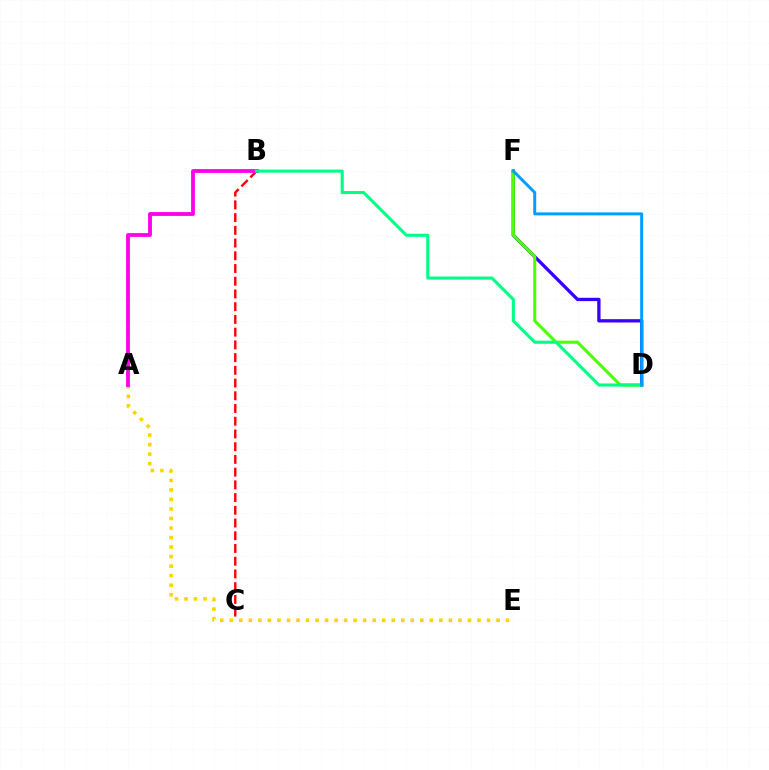{('A', 'E'): [{'color': '#ffd500', 'line_style': 'dotted', 'thickness': 2.59}], ('B', 'C'): [{'color': '#ff0000', 'line_style': 'dashed', 'thickness': 1.73}], ('D', 'F'): [{'color': '#3700ff', 'line_style': 'solid', 'thickness': 2.39}, {'color': '#4fff00', 'line_style': 'solid', 'thickness': 2.22}, {'color': '#009eff', 'line_style': 'solid', 'thickness': 2.14}], ('A', 'B'): [{'color': '#ff00ed', 'line_style': 'solid', 'thickness': 2.74}], ('B', 'D'): [{'color': '#00ff86', 'line_style': 'solid', 'thickness': 2.22}]}